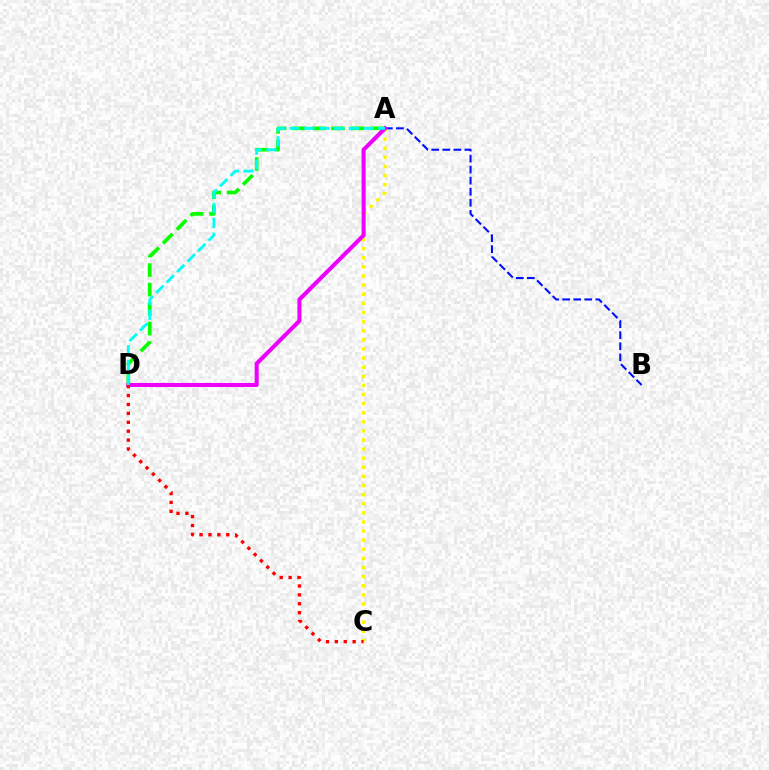{('A', 'C'): [{'color': '#fcf500', 'line_style': 'dotted', 'thickness': 2.47}], ('A', 'D'): [{'color': '#08ff00', 'line_style': 'dashed', 'thickness': 2.65}, {'color': '#ee00ff', 'line_style': 'solid', 'thickness': 2.92}, {'color': '#00fff6', 'line_style': 'dashed', 'thickness': 2.01}], ('A', 'B'): [{'color': '#0010ff', 'line_style': 'dashed', 'thickness': 1.5}], ('C', 'D'): [{'color': '#ff0000', 'line_style': 'dotted', 'thickness': 2.42}]}